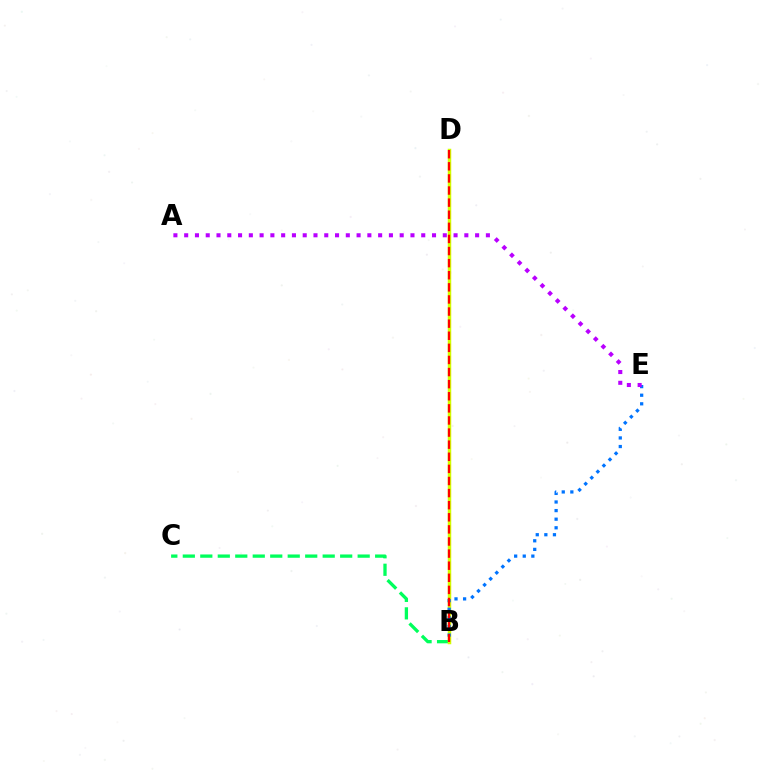{('B', 'C'): [{'color': '#00ff5c', 'line_style': 'dashed', 'thickness': 2.38}], ('B', 'D'): [{'color': '#d1ff00', 'line_style': 'solid', 'thickness': 2.51}, {'color': '#ff0000', 'line_style': 'dashed', 'thickness': 1.64}], ('B', 'E'): [{'color': '#0074ff', 'line_style': 'dotted', 'thickness': 2.34}], ('A', 'E'): [{'color': '#b900ff', 'line_style': 'dotted', 'thickness': 2.93}]}